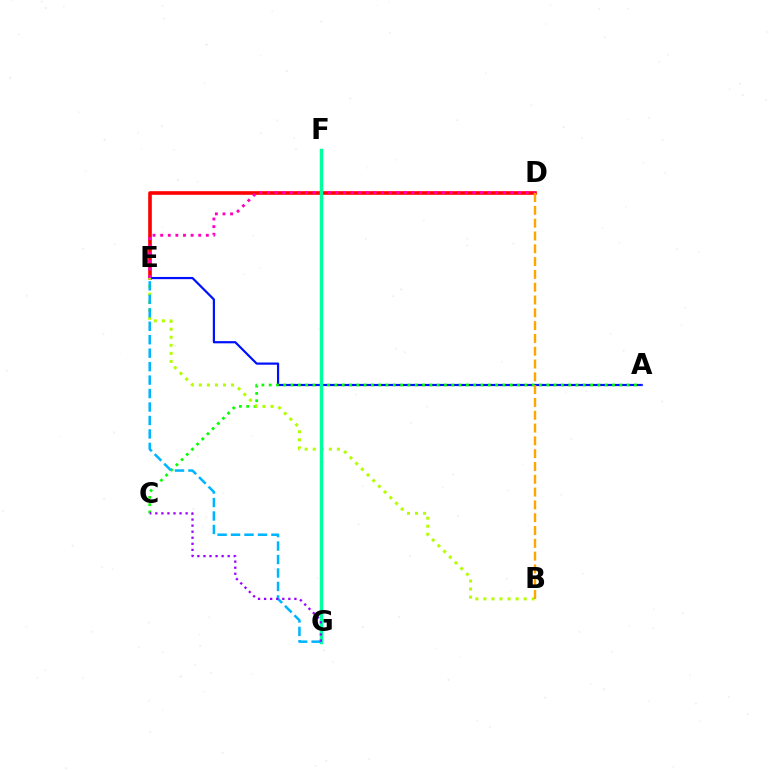{('D', 'E'): [{'color': '#ff0000', 'line_style': 'solid', 'thickness': 2.61}, {'color': '#ff00bd', 'line_style': 'dotted', 'thickness': 2.07}], ('A', 'E'): [{'color': '#0010ff', 'line_style': 'solid', 'thickness': 1.58}], ('A', 'C'): [{'color': '#08ff00', 'line_style': 'dotted', 'thickness': 1.99}], ('B', 'E'): [{'color': '#b3ff00', 'line_style': 'dotted', 'thickness': 2.19}], ('F', 'G'): [{'color': '#00ff9d', 'line_style': 'solid', 'thickness': 2.49}], ('E', 'G'): [{'color': '#00b5ff', 'line_style': 'dashed', 'thickness': 1.83}], ('C', 'G'): [{'color': '#9b00ff', 'line_style': 'dotted', 'thickness': 1.65}], ('B', 'D'): [{'color': '#ffa500', 'line_style': 'dashed', 'thickness': 1.74}]}